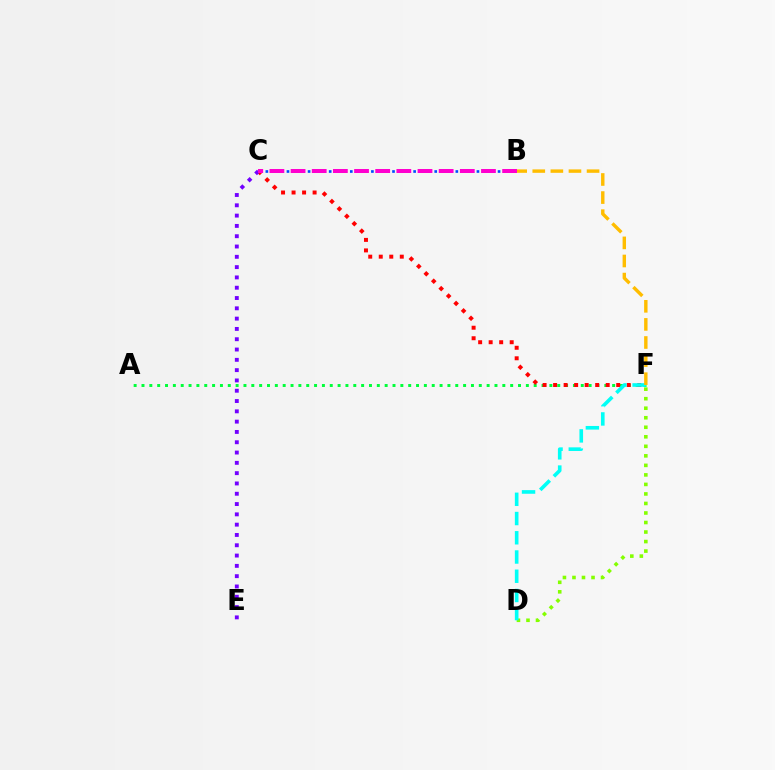{('A', 'F'): [{'color': '#00ff39', 'line_style': 'dotted', 'thickness': 2.13}], ('C', 'F'): [{'color': '#ff0000', 'line_style': 'dotted', 'thickness': 2.86}], ('D', 'F'): [{'color': '#84ff00', 'line_style': 'dotted', 'thickness': 2.59}, {'color': '#00fff6', 'line_style': 'dashed', 'thickness': 2.61}], ('B', 'C'): [{'color': '#004bff', 'line_style': 'dotted', 'thickness': 1.91}, {'color': '#ff00cf', 'line_style': 'dashed', 'thickness': 2.87}], ('B', 'F'): [{'color': '#ffbd00', 'line_style': 'dashed', 'thickness': 2.46}], ('C', 'E'): [{'color': '#7200ff', 'line_style': 'dotted', 'thickness': 2.8}]}